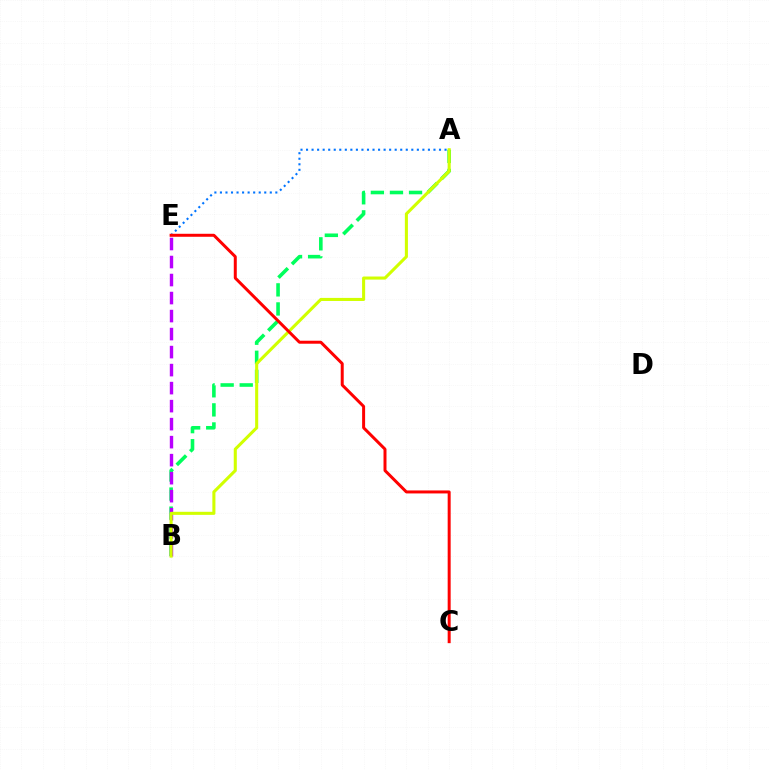{('A', 'E'): [{'color': '#0074ff', 'line_style': 'dotted', 'thickness': 1.51}], ('A', 'B'): [{'color': '#00ff5c', 'line_style': 'dashed', 'thickness': 2.59}, {'color': '#d1ff00', 'line_style': 'solid', 'thickness': 2.21}], ('B', 'E'): [{'color': '#b900ff', 'line_style': 'dashed', 'thickness': 2.45}], ('C', 'E'): [{'color': '#ff0000', 'line_style': 'solid', 'thickness': 2.15}]}